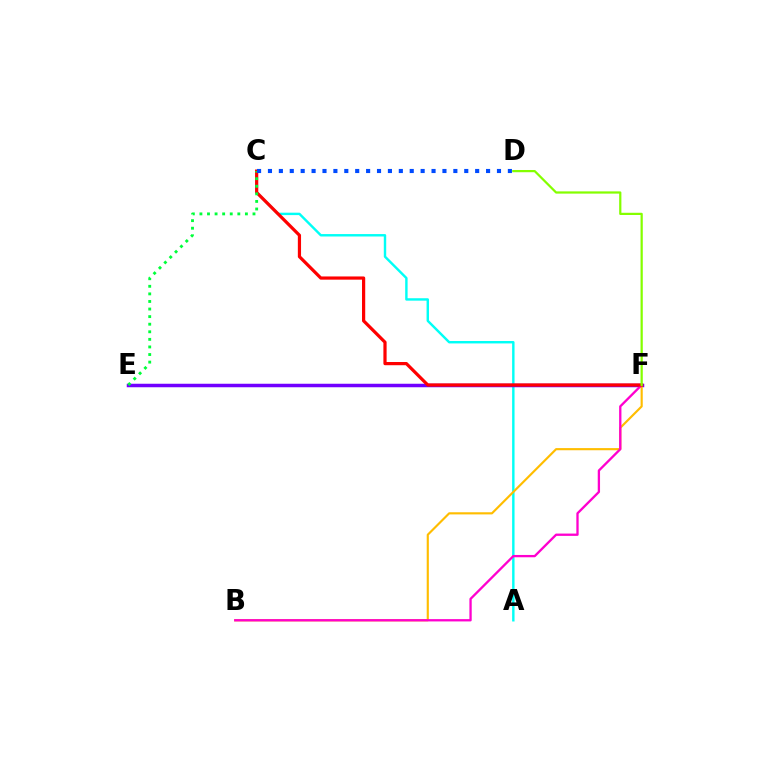{('A', 'C'): [{'color': '#00fff6', 'line_style': 'solid', 'thickness': 1.74}], ('E', 'F'): [{'color': '#7200ff', 'line_style': 'solid', 'thickness': 2.52}], ('B', 'F'): [{'color': '#ffbd00', 'line_style': 'solid', 'thickness': 1.55}, {'color': '#ff00cf', 'line_style': 'solid', 'thickness': 1.66}], ('C', 'F'): [{'color': '#ff0000', 'line_style': 'solid', 'thickness': 2.31}], ('D', 'F'): [{'color': '#84ff00', 'line_style': 'solid', 'thickness': 1.61}], ('C', 'E'): [{'color': '#00ff39', 'line_style': 'dotted', 'thickness': 2.06}], ('C', 'D'): [{'color': '#004bff', 'line_style': 'dotted', 'thickness': 2.96}]}